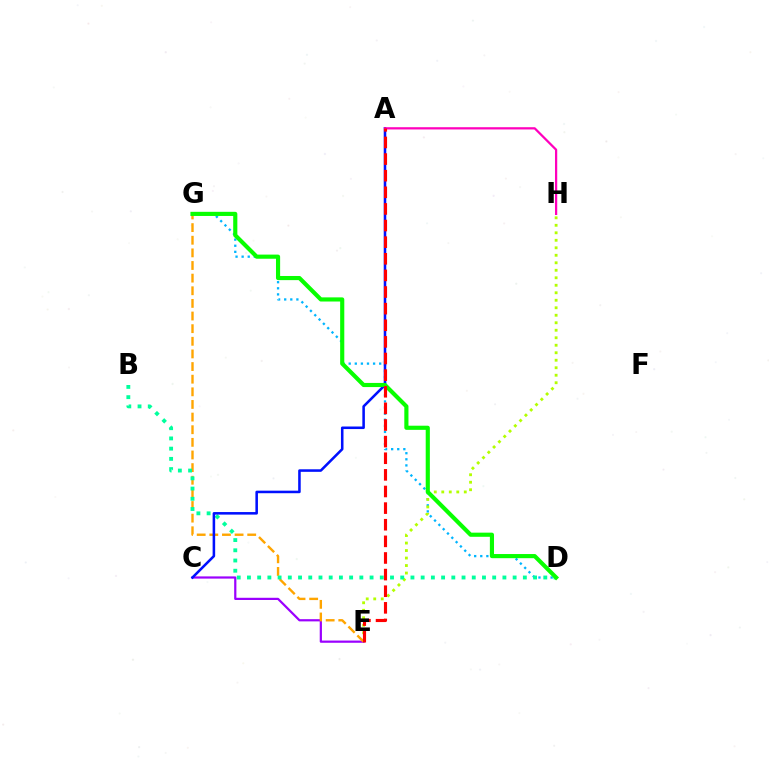{('D', 'G'): [{'color': '#00b5ff', 'line_style': 'dotted', 'thickness': 1.66}, {'color': '#08ff00', 'line_style': 'solid', 'thickness': 2.98}], ('E', 'H'): [{'color': '#b3ff00', 'line_style': 'dotted', 'thickness': 2.04}], ('C', 'E'): [{'color': '#9b00ff', 'line_style': 'solid', 'thickness': 1.59}], ('E', 'G'): [{'color': '#ffa500', 'line_style': 'dashed', 'thickness': 1.72}], ('B', 'D'): [{'color': '#00ff9d', 'line_style': 'dotted', 'thickness': 2.78}], ('A', 'C'): [{'color': '#0010ff', 'line_style': 'solid', 'thickness': 1.84}], ('A', 'H'): [{'color': '#ff00bd', 'line_style': 'solid', 'thickness': 1.61}], ('A', 'E'): [{'color': '#ff0000', 'line_style': 'dashed', 'thickness': 2.26}]}